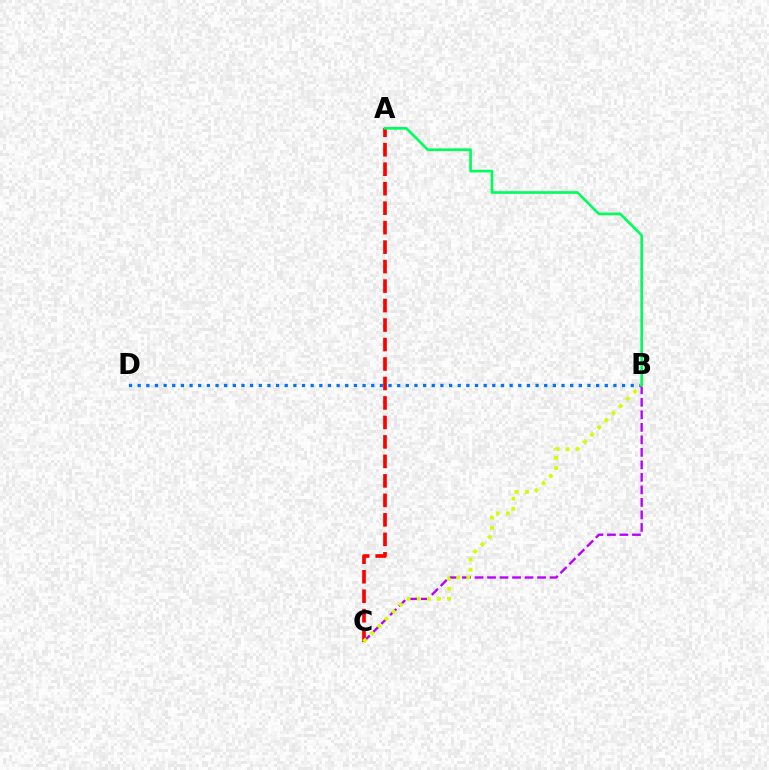{('B', 'D'): [{'color': '#0074ff', 'line_style': 'dotted', 'thickness': 2.35}], ('A', 'C'): [{'color': '#ff0000', 'line_style': 'dashed', 'thickness': 2.65}], ('B', 'C'): [{'color': '#b900ff', 'line_style': 'dashed', 'thickness': 1.7}, {'color': '#d1ff00', 'line_style': 'dotted', 'thickness': 2.75}], ('A', 'B'): [{'color': '#00ff5c', 'line_style': 'solid', 'thickness': 1.93}]}